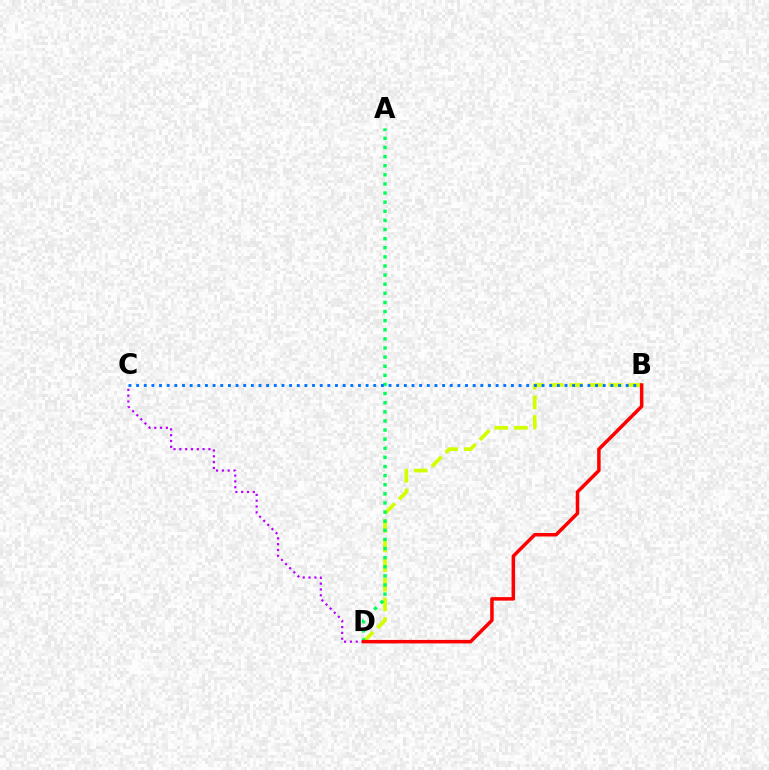{('B', 'D'): [{'color': '#d1ff00', 'line_style': 'dashed', 'thickness': 2.67}, {'color': '#ff0000', 'line_style': 'solid', 'thickness': 2.52}], ('C', 'D'): [{'color': '#b900ff', 'line_style': 'dotted', 'thickness': 1.58}], ('A', 'D'): [{'color': '#00ff5c', 'line_style': 'dotted', 'thickness': 2.48}], ('B', 'C'): [{'color': '#0074ff', 'line_style': 'dotted', 'thickness': 2.08}]}